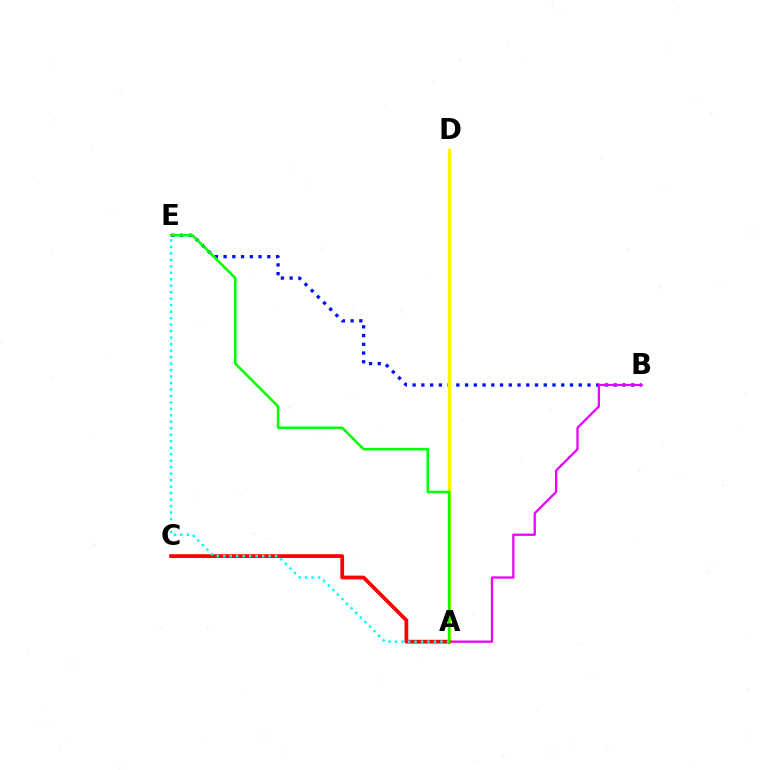{('B', 'E'): [{'color': '#0010ff', 'line_style': 'dotted', 'thickness': 2.38}], ('A', 'D'): [{'color': '#fcf500', 'line_style': 'solid', 'thickness': 2.34}], ('A', 'B'): [{'color': '#ee00ff', 'line_style': 'solid', 'thickness': 1.64}], ('A', 'C'): [{'color': '#ff0000', 'line_style': 'solid', 'thickness': 2.7}], ('A', 'E'): [{'color': '#00fff6', 'line_style': 'dotted', 'thickness': 1.76}, {'color': '#08ff00', 'line_style': 'solid', 'thickness': 1.84}]}